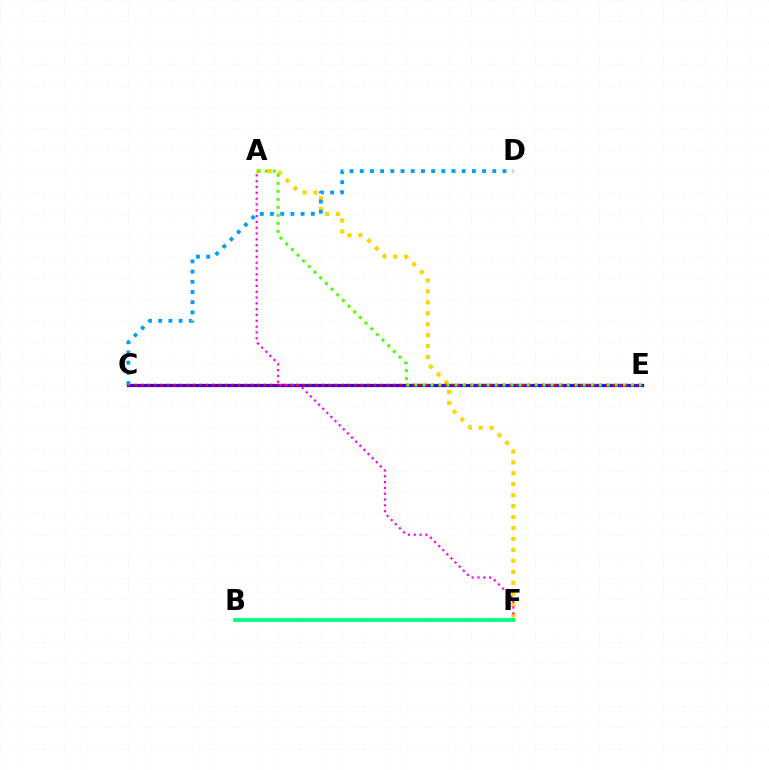{('A', 'F'): [{'color': '#ffd500', 'line_style': 'dotted', 'thickness': 2.97}, {'color': '#ff00ed', 'line_style': 'dotted', 'thickness': 1.58}], ('C', 'E'): [{'color': '#3700ff', 'line_style': 'solid', 'thickness': 2.32}, {'color': '#ff0000', 'line_style': 'dotted', 'thickness': 1.76}], ('C', 'D'): [{'color': '#009eff', 'line_style': 'dotted', 'thickness': 2.77}], ('A', 'E'): [{'color': '#4fff00', 'line_style': 'dotted', 'thickness': 2.18}], ('B', 'F'): [{'color': '#00ff86', 'line_style': 'solid', 'thickness': 2.72}]}